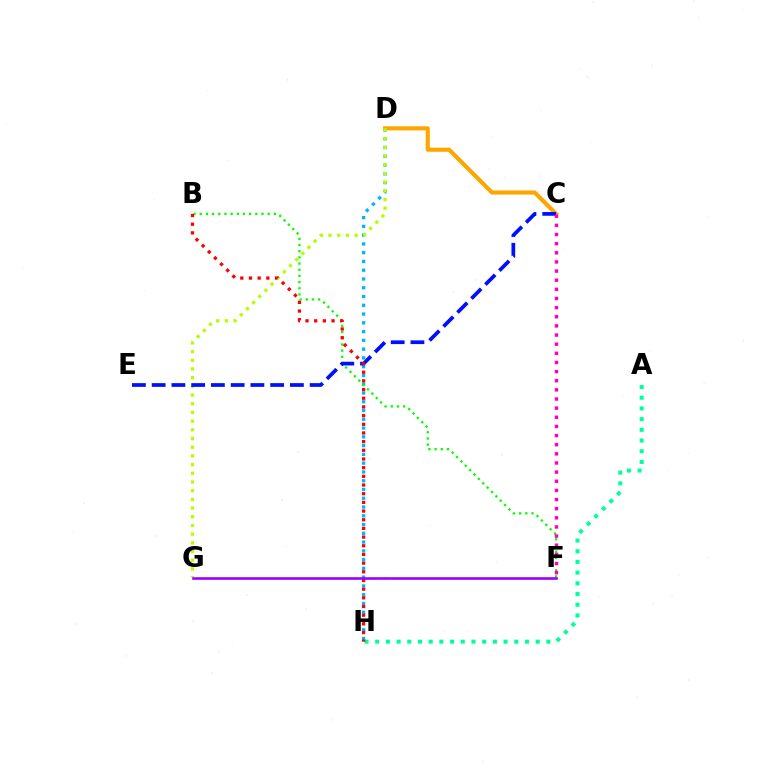{('A', 'H'): [{'color': '#00ff9d', 'line_style': 'dotted', 'thickness': 2.91}], ('D', 'H'): [{'color': '#00b5ff', 'line_style': 'dotted', 'thickness': 2.38}], ('C', 'D'): [{'color': '#ffa500', 'line_style': 'solid', 'thickness': 2.97}], ('B', 'F'): [{'color': '#08ff00', 'line_style': 'dotted', 'thickness': 1.68}], ('D', 'G'): [{'color': '#b3ff00', 'line_style': 'dotted', 'thickness': 2.36}], ('C', 'E'): [{'color': '#0010ff', 'line_style': 'dashed', 'thickness': 2.68}], ('B', 'H'): [{'color': '#ff0000', 'line_style': 'dotted', 'thickness': 2.36}], ('F', 'G'): [{'color': '#9b00ff', 'line_style': 'solid', 'thickness': 1.87}], ('C', 'F'): [{'color': '#ff00bd', 'line_style': 'dotted', 'thickness': 2.48}]}